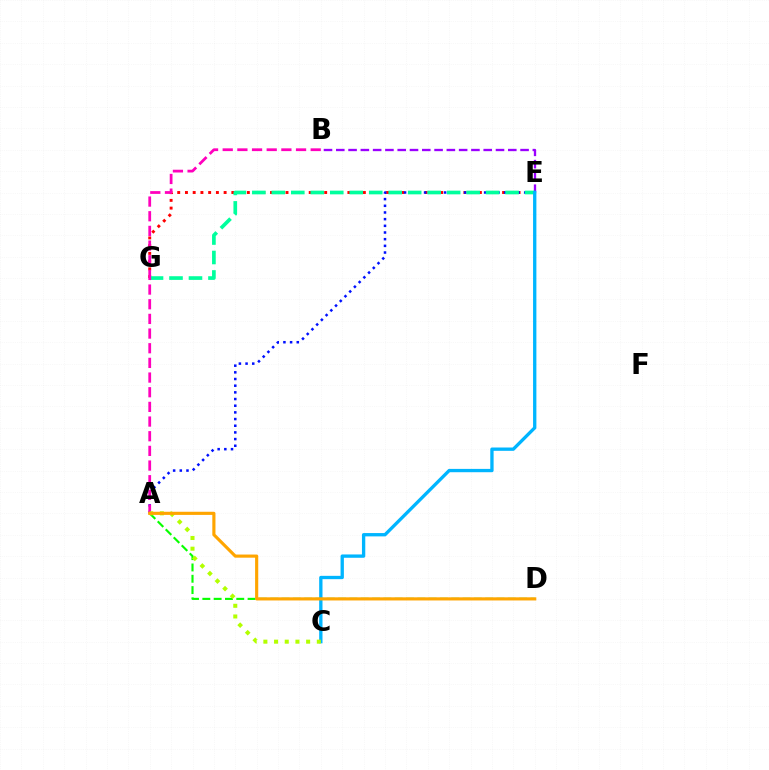{('E', 'G'): [{'color': '#ff0000', 'line_style': 'dotted', 'thickness': 2.1}, {'color': '#00ff9d', 'line_style': 'dashed', 'thickness': 2.65}], ('A', 'E'): [{'color': '#0010ff', 'line_style': 'dotted', 'thickness': 1.81}], ('B', 'E'): [{'color': '#9b00ff', 'line_style': 'dashed', 'thickness': 1.67}], ('A', 'D'): [{'color': '#08ff00', 'line_style': 'dashed', 'thickness': 1.54}, {'color': '#ffa500', 'line_style': 'solid', 'thickness': 2.26}], ('C', 'E'): [{'color': '#00b5ff', 'line_style': 'solid', 'thickness': 2.39}], ('A', 'B'): [{'color': '#ff00bd', 'line_style': 'dashed', 'thickness': 1.99}], ('A', 'C'): [{'color': '#b3ff00', 'line_style': 'dotted', 'thickness': 2.9}]}